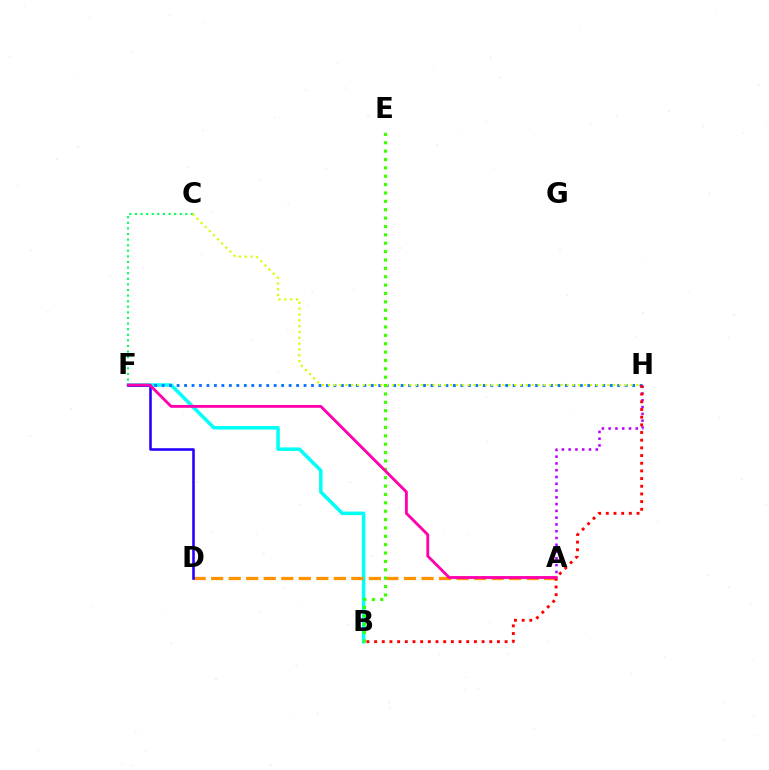{('A', 'H'): [{'color': '#b900ff', 'line_style': 'dotted', 'thickness': 1.84}], ('C', 'F'): [{'color': '#00ff5c', 'line_style': 'dotted', 'thickness': 1.52}], ('B', 'F'): [{'color': '#00fff6', 'line_style': 'solid', 'thickness': 2.53}], ('F', 'H'): [{'color': '#0074ff', 'line_style': 'dotted', 'thickness': 2.03}], ('A', 'D'): [{'color': '#ff9400', 'line_style': 'dashed', 'thickness': 2.38}], ('C', 'H'): [{'color': '#d1ff00', 'line_style': 'dotted', 'thickness': 1.58}], ('B', 'E'): [{'color': '#3dff00', 'line_style': 'dotted', 'thickness': 2.28}], ('B', 'H'): [{'color': '#ff0000', 'line_style': 'dotted', 'thickness': 2.09}], ('D', 'F'): [{'color': '#2500ff', 'line_style': 'solid', 'thickness': 1.85}], ('A', 'F'): [{'color': '#ff00ac', 'line_style': 'solid', 'thickness': 2.04}]}